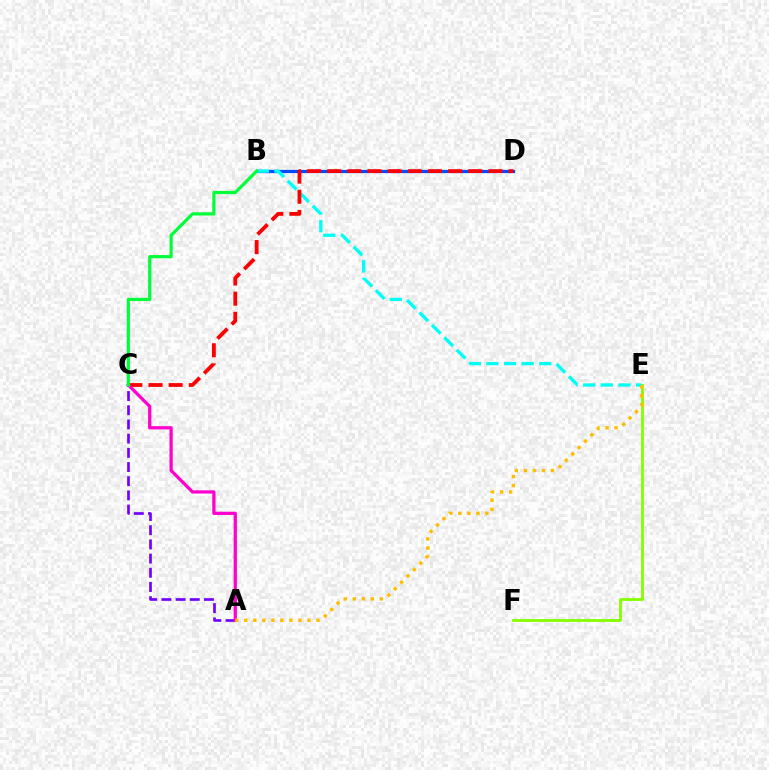{('B', 'D'): [{'color': '#004bff', 'line_style': 'solid', 'thickness': 2.33}], ('A', 'C'): [{'color': '#7200ff', 'line_style': 'dashed', 'thickness': 1.93}, {'color': '#ff00cf', 'line_style': 'solid', 'thickness': 2.34}], ('E', 'F'): [{'color': '#84ff00', 'line_style': 'solid', 'thickness': 2.04}], ('B', 'E'): [{'color': '#00fff6', 'line_style': 'dashed', 'thickness': 2.39}], ('C', 'D'): [{'color': '#ff0000', 'line_style': 'dashed', 'thickness': 2.74}], ('B', 'C'): [{'color': '#00ff39', 'line_style': 'solid', 'thickness': 2.3}], ('A', 'E'): [{'color': '#ffbd00', 'line_style': 'dotted', 'thickness': 2.45}]}